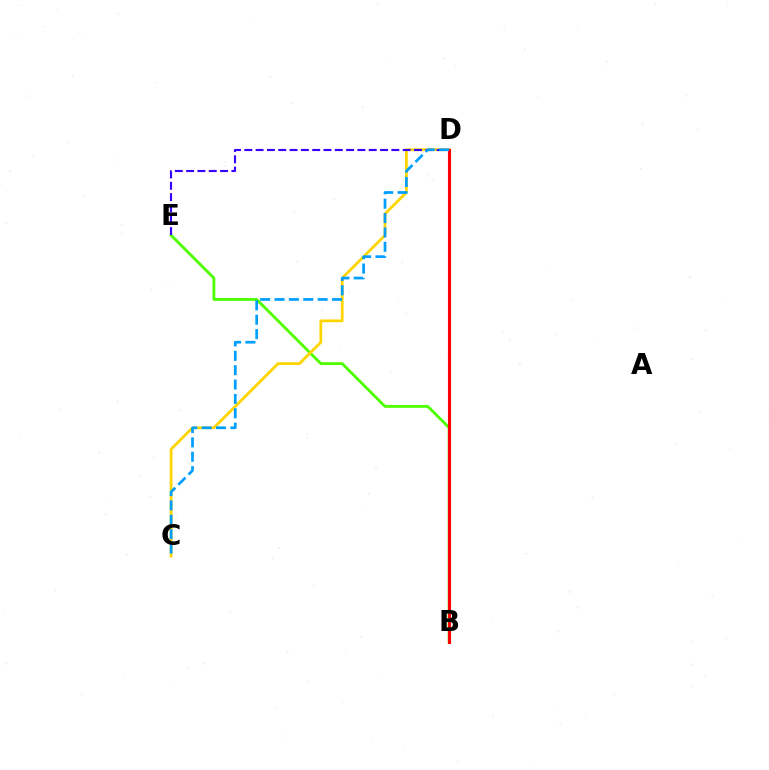{('B', 'E'): [{'color': '#4fff00', 'line_style': 'solid', 'thickness': 2.06}], ('B', 'D'): [{'color': '#00ff86', 'line_style': 'dotted', 'thickness': 1.97}, {'color': '#ff00ed', 'line_style': 'solid', 'thickness': 2.09}, {'color': '#ff0000', 'line_style': 'solid', 'thickness': 2.25}], ('C', 'D'): [{'color': '#ffd500', 'line_style': 'solid', 'thickness': 2.01}, {'color': '#009eff', 'line_style': 'dashed', 'thickness': 1.95}], ('D', 'E'): [{'color': '#3700ff', 'line_style': 'dashed', 'thickness': 1.54}]}